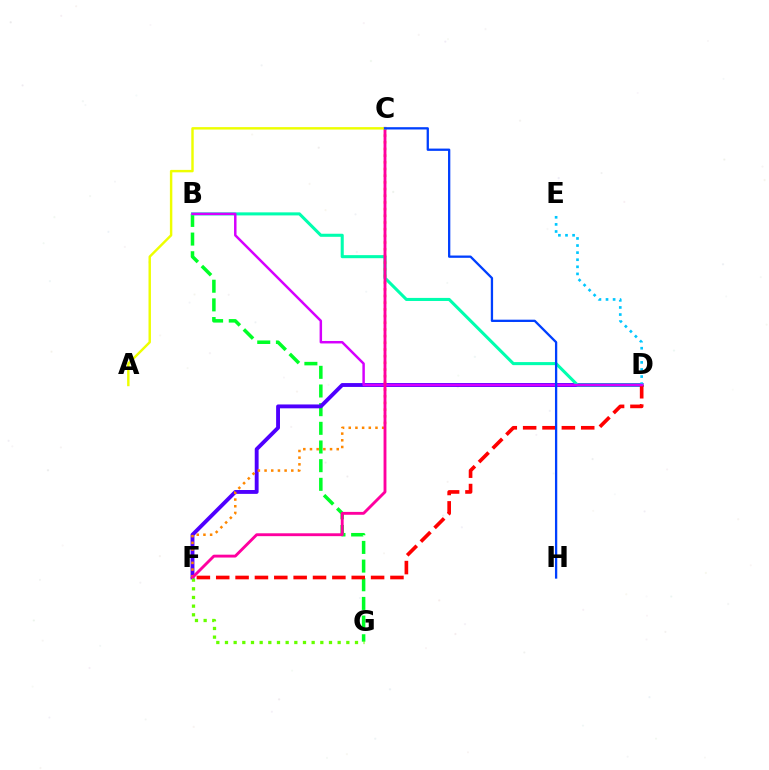{('B', 'G'): [{'color': '#00ff27', 'line_style': 'dashed', 'thickness': 2.54}], ('D', 'F'): [{'color': '#4f00ff', 'line_style': 'solid', 'thickness': 2.78}, {'color': '#ff0000', 'line_style': 'dashed', 'thickness': 2.63}], ('B', 'D'): [{'color': '#00ffaf', 'line_style': 'solid', 'thickness': 2.2}, {'color': '#d600ff', 'line_style': 'solid', 'thickness': 1.78}], ('D', 'E'): [{'color': '#00c7ff', 'line_style': 'dotted', 'thickness': 1.93}], ('C', 'F'): [{'color': '#ff8800', 'line_style': 'dotted', 'thickness': 1.82}, {'color': '#ff00a0', 'line_style': 'solid', 'thickness': 2.07}], ('F', 'G'): [{'color': '#66ff00', 'line_style': 'dotted', 'thickness': 2.36}], ('A', 'C'): [{'color': '#eeff00', 'line_style': 'solid', 'thickness': 1.75}], ('C', 'H'): [{'color': '#003fff', 'line_style': 'solid', 'thickness': 1.65}]}